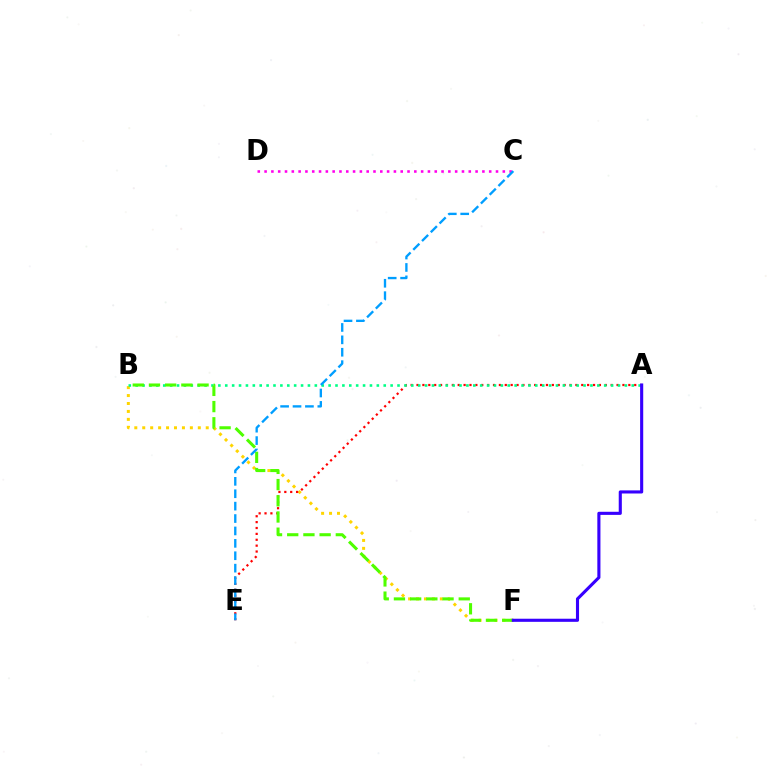{('C', 'D'): [{'color': '#ff00ed', 'line_style': 'dotted', 'thickness': 1.85}], ('B', 'F'): [{'color': '#ffd500', 'line_style': 'dotted', 'thickness': 2.16}, {'color': '#4fff00', 'line_style': 'dashed', 'thickness': 2.2}], ('A', 'E'): [{'color': '#ff0000', 'line_style': 'dotted', 'thickness': 1.6}], ('A', 'B'): [{'color': '#00ff86', 'line_style': 'dotted', 'thickness': 1.87}], ('C', 'E'): [{'color': '#009eff', 'line_style': 'dashed', 'thickness': 1.68}], ('A', 'F'): [{'color': '#3700ff', 'line_style': 'solid', 'thickness': 2.24}]}